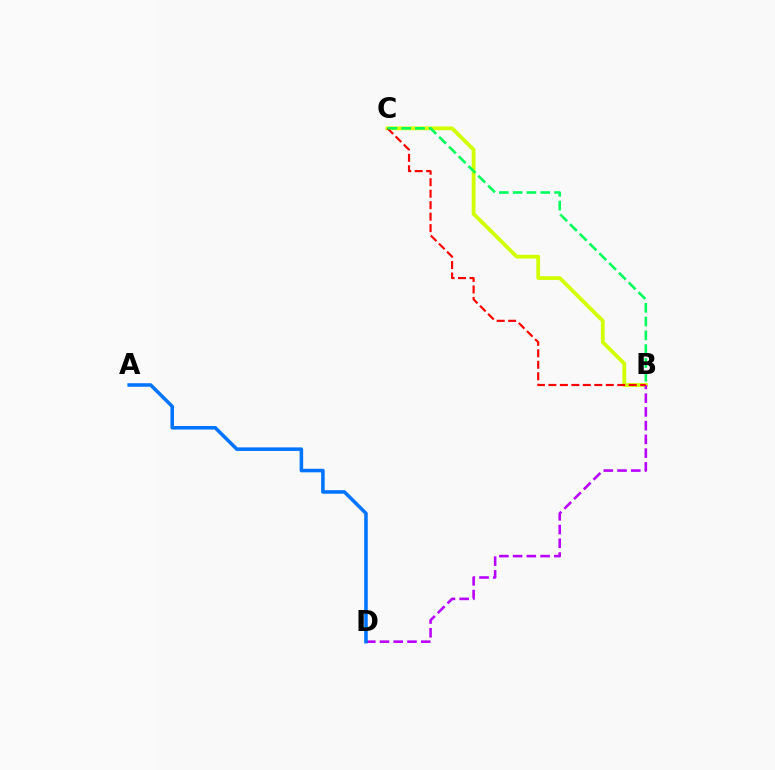{('B', 'C'): [{'color': '#d1ff00', 'line_style': 'solid', 'thickness': 2.73}, {'color': '#ff0000', 'line_style': 'dashed', 'thickness': 1.56}, {'color': '#00ff5c', 'line_style': 'dashed', 'thickness': 1.87}], ('B', 'D'): [{'color': '#b900ff', 'line_style': 'dashed', 'thickness': 1.87}], ('A', 'D'): [{'color': '#0074ff', 'line_style': 'solid', 'thickness': 2.55}]}